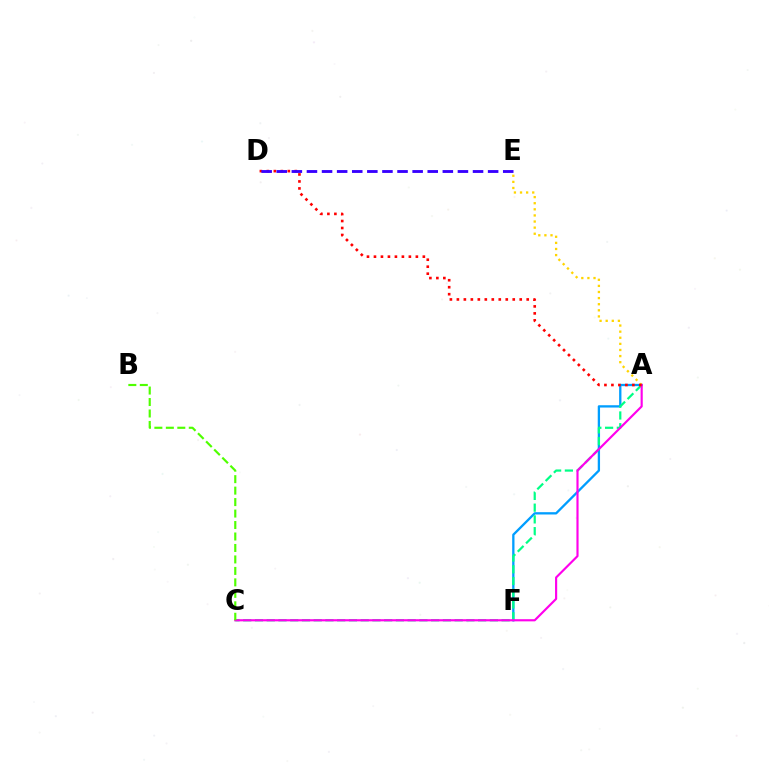{('A', 'F'): [{'color': '#009eff', 'line_style': 'solid', 'thickness': 1.66}], ('A', 'E'): [{'color': '#ffd500', 'line_style': 'dotted', 'thickness': 1.66}], ('A', 'C'): [{'color': '#00ff86', 'line_style': 'dashed', 'thickness': 1.6}, {'color': '#ff00ed', 'line_style': 'solid', 'thickness': 1.55}], ('B', 'C'): [{'color': '#4fff00', 'line_style': 'dashed', 'thickness': 1.56}], ('A', 'D'): [{'color': '#ff0000', 'line_style': 'dotted', 'thickness': 1.9}], ('D', 'E'): [{'color': '#3700ff', 'line_style': 'dashed', 'thickness': 2.05}]}